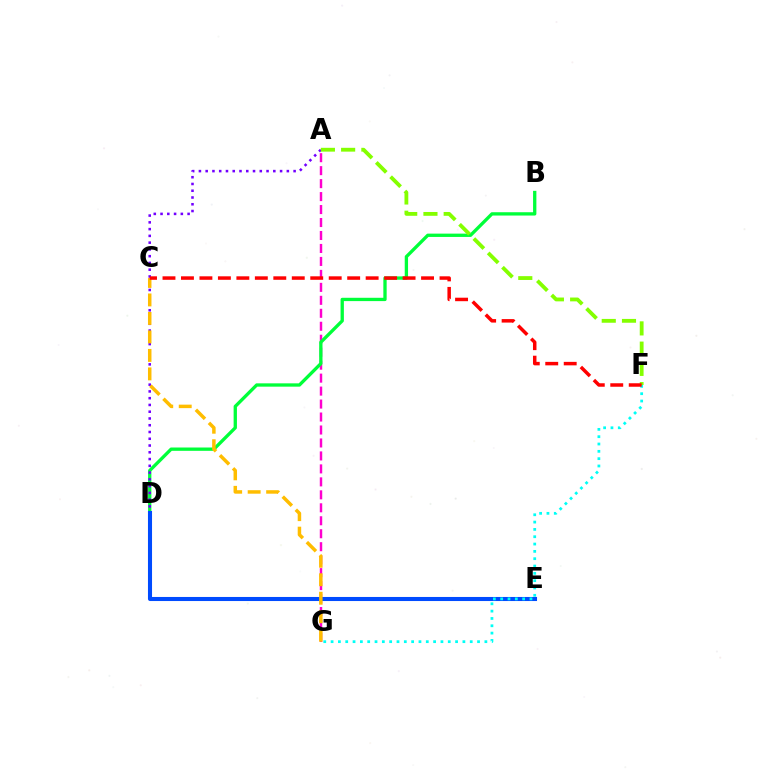{('A', 'G'): [{'color': '#ff00cf', 'line_style': 'dashed', 'thickness': 1.76}], ('B', 'D'): [{'color': '#00ff39', 'line_style': 'solid', 'thickness': 2.39}], ('A', 'D'): [{'color': '#7200ff', 'line_style': 'dotted', 'thickness': 1.84}], ('A', 'F'): [{'color': '#84ff00', 'line_style': 'dashed', 'thickness': 2.75}], ('D', 'E'): [{'color': '#004bff', 'line_style': 'solid', 'thickness': 2.93}], ('F', 'G'): [{'color': '#00fff6', 'line_style': 'dotted', 'thickness': 1.99}], ('C', 'G'): [{'color': '#ffbd00', 'line_style': 'dashed', 'thickness': 2.51}], ('C', 'F'): [{'color': '#ff0000', 'line_style': 'dashed', 'thickness': 2.51}]}